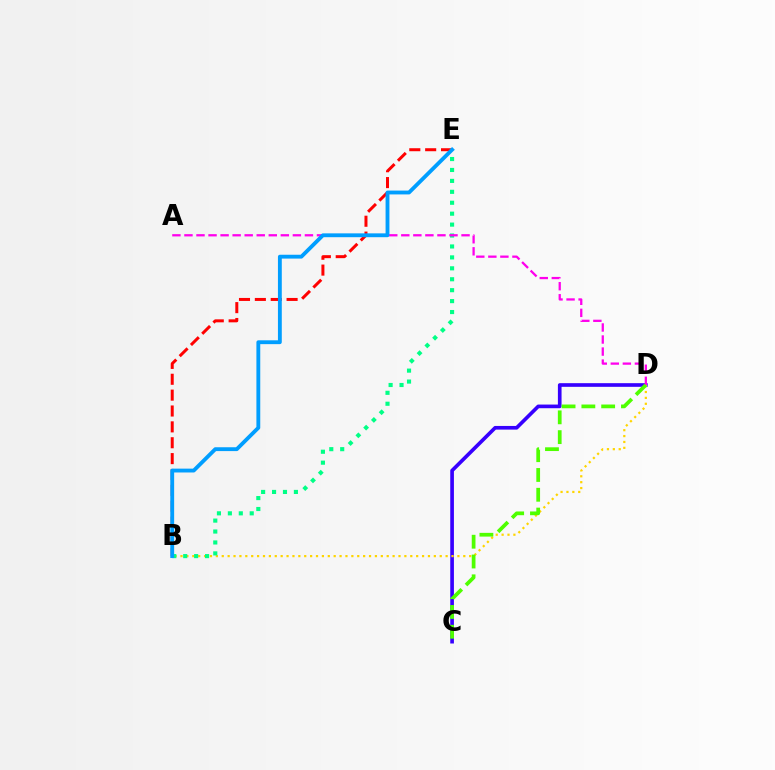{('C', 'D'): [{'color': '#3700ff', 'line_style': 'solid', 'thickness': 2.63}, {'color': '#4fff00', 'line_style': 'dashed', 'thickness': 2.69}], ('B', 'D'): [{'color': '#ffd500', 'line_style': 'dotted', 'thickness': 1.6}], ('B', 'E'): [{'color': '#00ff86', 'line_style': 'dotted', 'thickness': 2.97}, {'color': '#ff0000', 'line_style': 'dashed', 'thickness': 2.16}, {'color': '#009eff', 'line_style': 'solid', 'thickness': 2.77}], ('A', 'D'): [{'color': '#ff00ed', 'line_style': 'dashed', 'thickness': 1.64}]}